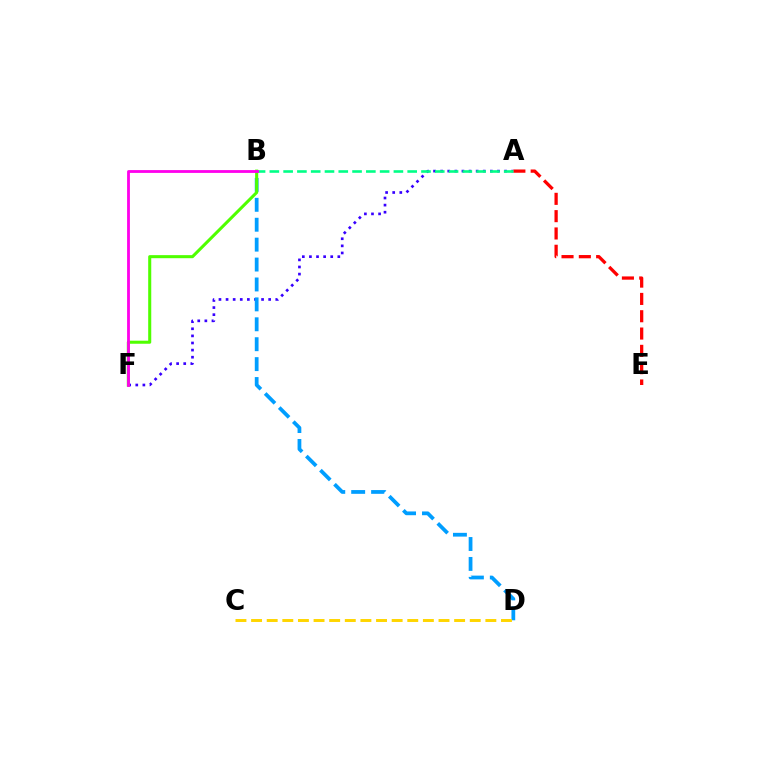{('A', 'F'): [{'color': '#3700ff', 'line_style': 'dotted', 'thickness': 1.93}], ('B', 'D'): [{'color': '#009eff', 'line_style': 'dashed', 'thickness': 2.71}], ('B', 'F'): [{'color': '#4fff00', 'line_style': 'solid', 'thickness': 2.2}, {'color': '#ff00ed', 'line_style': 'solid', 'thickness': 2.03}], ('C', 'D'): [{'color': '#ffd500', 'line_style': 'dashed', 'thickness': 2.12}], ('A', 'E'): [{'color': '#ff0000', 'line_style': 'dashed', 'thickness': 2.35}], ('A', 'B'): [{'color': '#00ff86', 'line_style': 'dashed', 'thickness': 1.87}]}